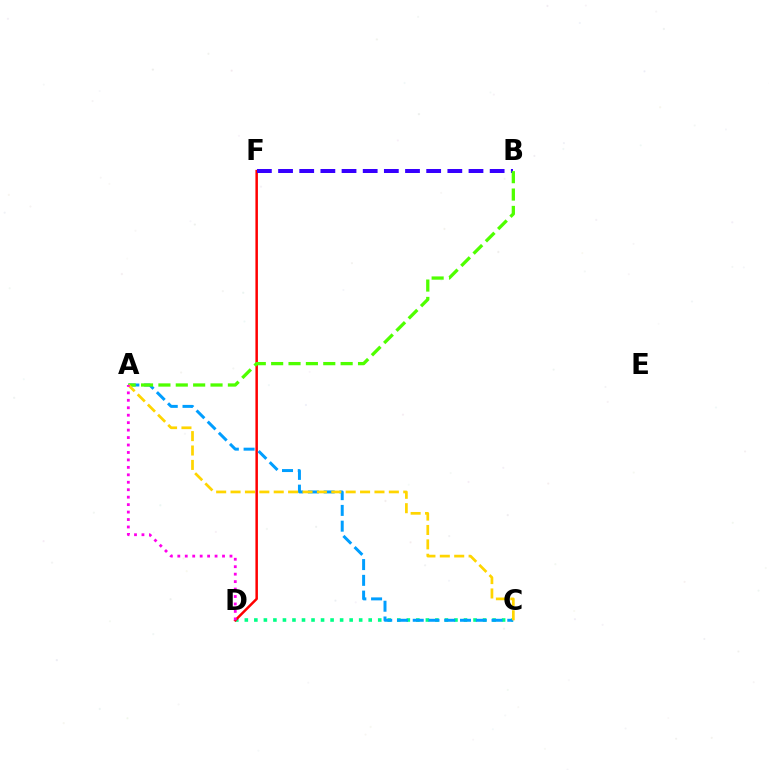{('C', 'D'): [{'color': '#00ff86', 'line_style': 'dotted', 'thickness': 2.59}], ('D', 'F'): [{'color': '#ff0000', 'line_style': 'solid', 'thickness': 1.8}], ('A', 'C'): [{'color': '#009eff', 'line_style': 'dashed', 'thickness': 2.14}, {'color': '#ffd500', 'line_style': 'dashed', 'thickness': 1.96}], ('B', 'F'): [{'color': '#3700ff', 'line_style': 'dashed', 'thickness': 2.87}], ('A', 'B'): [{'color': '#4fff00', 'line_style': 'dashed', 'thickness': 2.36}], ('A', 'D'): [{'color': '#ff00ed', 'line_style': 'dotted', 'thickness': 2.02}]}